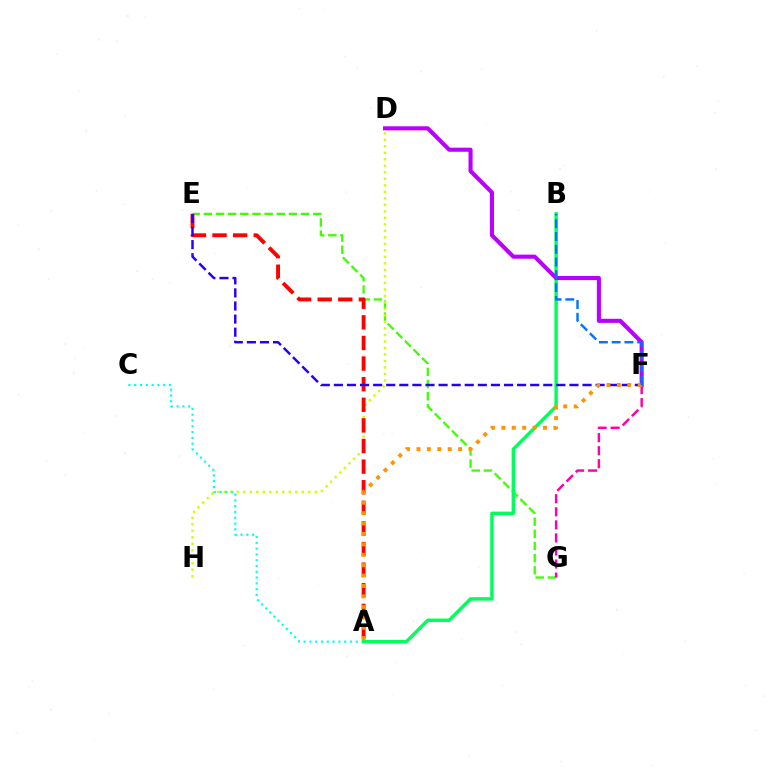{('E', 'G'): [{'color': '#3dff00', 'line_style': 'dashed', 'thickness': 1.65}], ('D', 'H'): [{'color': '#d1ff00', 'line_style': 'dotted', 'thickness': 1.77}], ('A', 'C'): [{'color': '#00fff6', 'line_style': 'dotted', 'thickness': 1.58}], ('A', 'B'): [{'color': '#00ff5c', 'line_style': 'solid', 'thickness': 2.49}], ('A', 'E'): [{'color': '#ff0000', 'line_style': 'dashed', 'thickness': 2.8}], ('D', 'F'): [{'color': '#b900ff', 'line_style': 'solid', 'thickness': 2.95}], ('E', 'F'): [{'color': '#2500ff', 'line_style': 'dashed', 'thickness': 1.78}], ('F', 'G'): [{'color': '#ff00ac', 'line_style': 'dashed', 'thickness': 1.77}], ('A', 'F'): [{'color': '#ff9400', 'line_style': 'dotted', 'thickness': 2.83}], ('B', 'F'): [{'color': '#0074ff', 'line_style': 'dashed', 'thickness': 1.73}]}